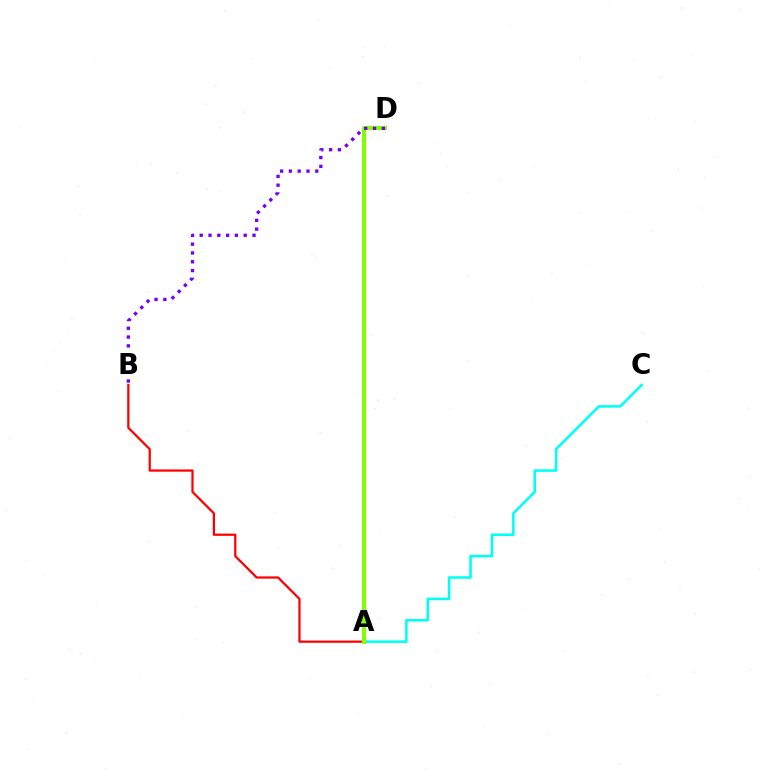{('A', 'B'): [{'color': '#ff0000', 'line_style': 'solid', 'thickness': 1.61}], ('A', 'C'): [{'color': '#00fff6', 'line_style': 'solid', 'thickness': 1.84}], ('A', 'D'): [{'color': '#84ff00', 'line_style': 'solid', 'thickness': 2.94}], ('B', 'D'): [{'color': '#7200ff', 'line_style': 'dotted', 'thickness': 2.39}]}